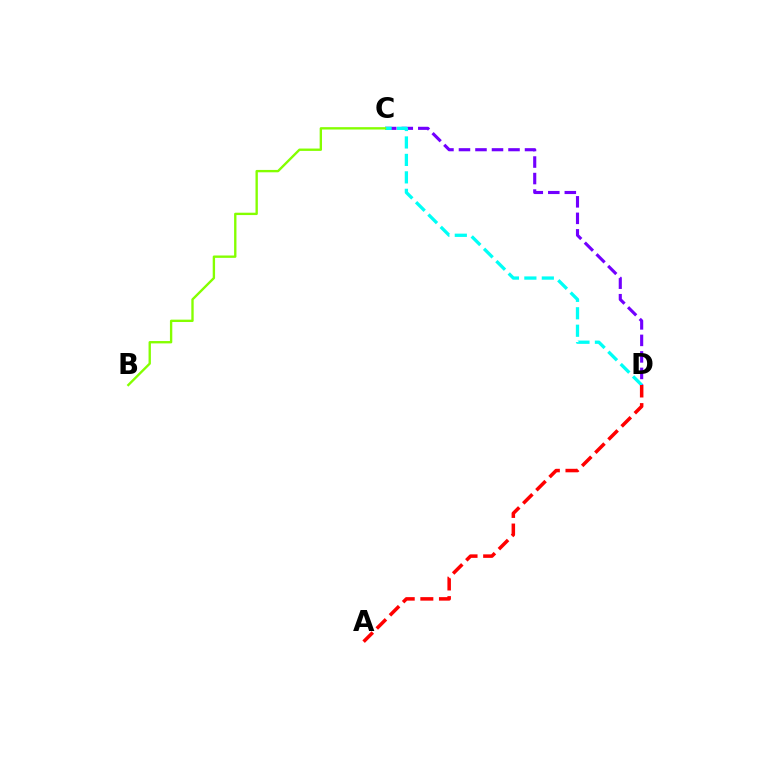{('C', 'D'): [{'color': '#7200ff', 'line_style': 'dashed', 'thickness': 2.24}, {'color': '#00fff6', 'line_style': 'dashed', 'thickness': 2.37}], ('A', 'D'): [{'color': '#ff0000', 'line_style': 'dashed', 'thickness': 2.53}], ('B', 'C'): [{'color': '#84ff00', 'line_style': 'solid', 'thickness': 1.7}]}